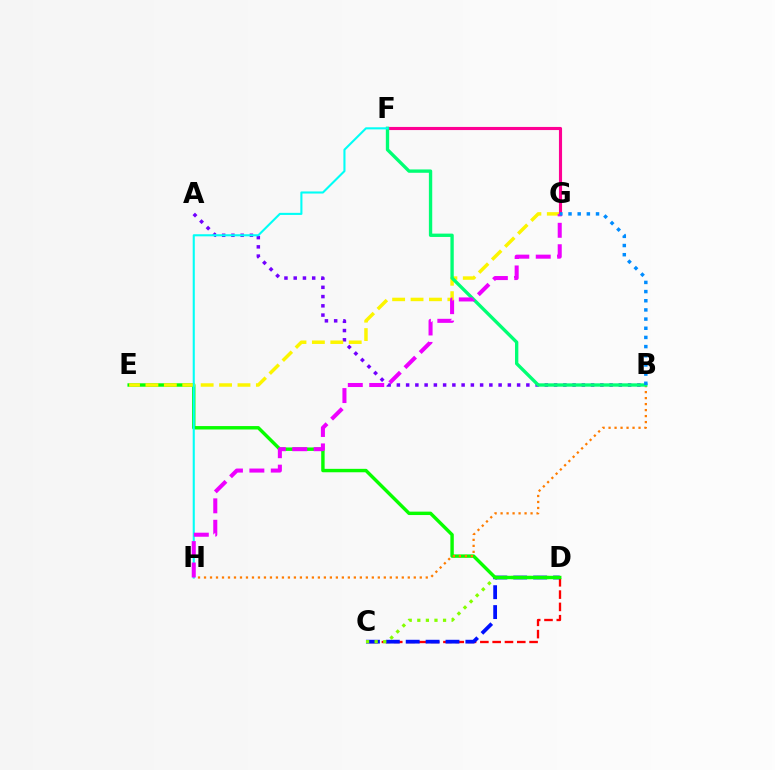{('C', 'D'): [{'color': '#ff0000', 'line_style': 'dashed', 'thickness': 1.67}, {'color': '#0010ff', 'line_style': 'dashed', 'thickness': 2.7}, {'color': '#84ff00', 'line_style': 'dotted', 'thickness': 2.33}], ('A', 'B'): [{'color': '#7200ff', 'line_style': 'dotted', 'thickness': 2.51}], ('D', 'E'): [{'color': '#08ff00', 'line_style': 'solid', 'thickness': 2.46}], ('E', 'G'): [{'color': '#fcf500', 'line_style': 'dashed', 'thickness': 2.5}], ('B', 'H'): [{'color': '#ff7c00', 'line_style': 'dotted', 'thickness': 1.63}], ('F', 'G'): [{'color': '#ff0094', 'line_style': 'solid', 'thickness': 2.25}], ('B', 'F'): [{'color': '#00ff74', 'line_style': 'solid', 'thickness': 2.41}], ('F', 'H'): [{'color': '#00fff6', 'line_style': 'solid', 'thickness': 1.51}], ('G', 'H'): [{'color': '#ee00ff', 'line_style': 'dashed', 'thickness': 2.91}], ('B', 'G'): [{'color': '#008cff', 'line_style': 'dotted', 'thickness': 2.49}]}